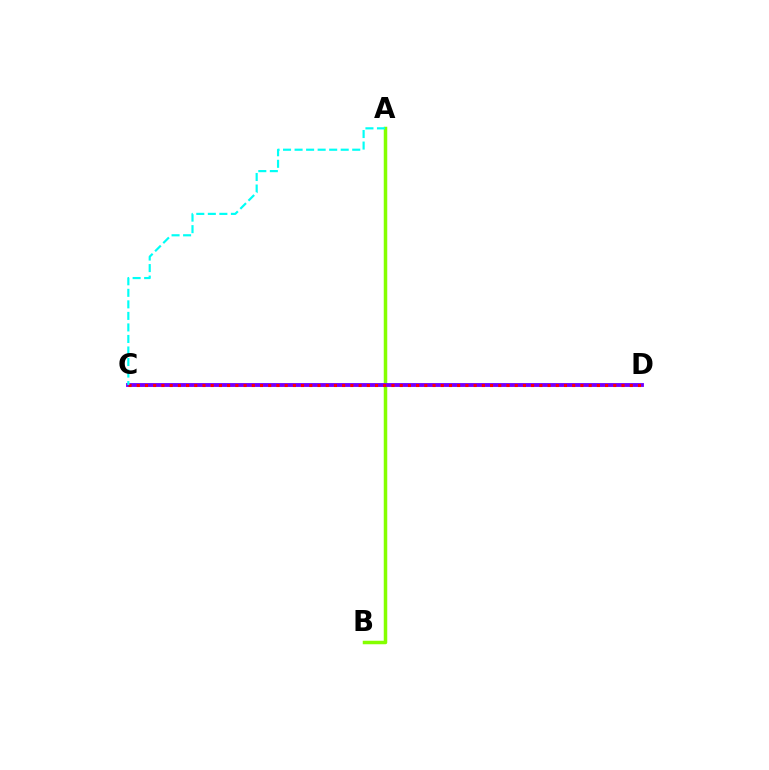{('A', 'B'): [{'color': '#84ff00', 'line_style': 'solid', 'thickness': 2.52}], ('C', 'D'): [{'color': '#7200ff', 'line_style': 'solid', 'thickness': 2.77}, {'color': '#ff0000', 'line_style': 'dotted', 'thickness': 2.23}], ('A', 'C'): [{'color': '#00fff6', 'line_style': 'dashed', 'thickness': 1.57}]}